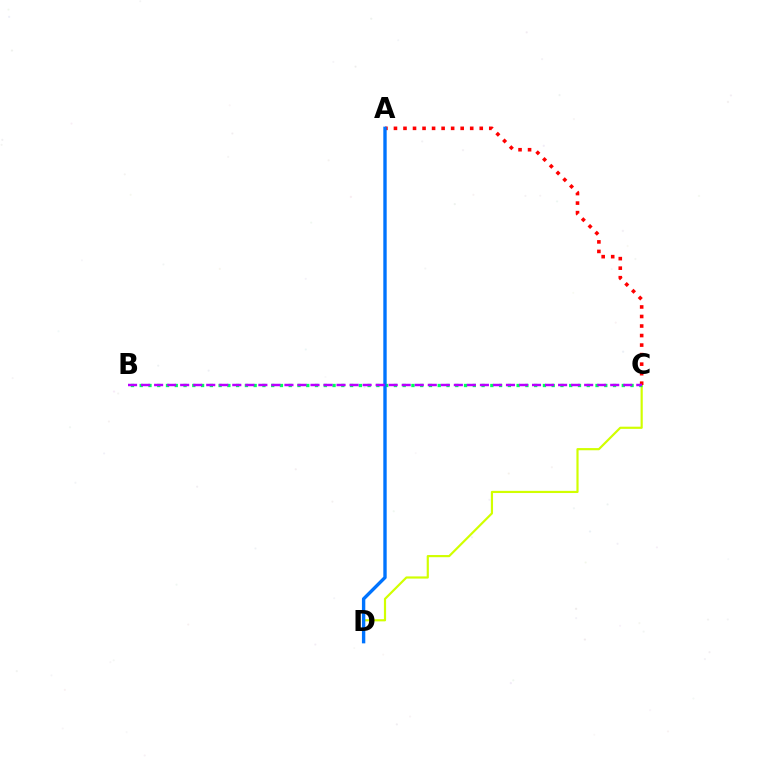{('C', 'D'): [{'color': '#d1ff00', 'line_style': 'solid', 'thickness': 1.57}], ('B', 'C'): [{'color': '#00ff5c', 'line_style': 'dotted', 'thickness': 2.38}, {'color': '#b900ff', 'line_style': 'dashed', 'thickness': 1.77}], ('A', 'C'): [{'color': '#ff0000', 'line_style': 'dotted', 'thickness': 2.59}], ('A', 'D'): [{'color': '#0074ff', 'line_style': 'solid', 'thickness': 2.43}]}